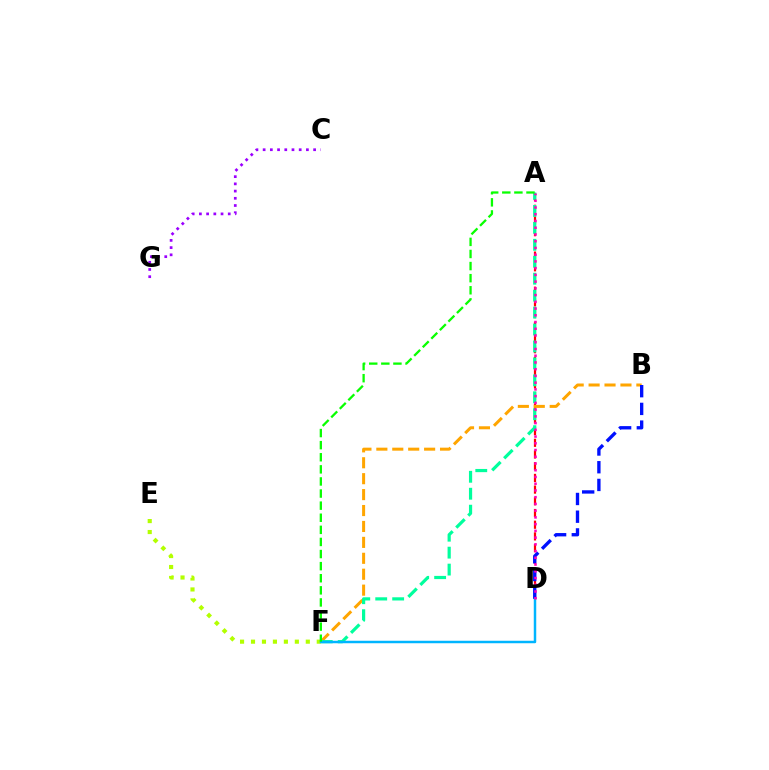{('A', 'D'): [{'color': '#ff0000', 'line_style': 'dashed', 'thickness': 1.59}, {'color': '#ff00bd', 'line_style': 'dotted', 'thickness': 1.83}], ('B', 'F'): [{'color': '#ffa500', 'line_style': 'dashed', 'thickness': 2.16}], ('A', 'F'): [{'color': '#00ff9d', 'line_style': 'dashed', 'thickness': 2.3}, {'color': '#08ff00', 'line_style': 'dashed', 'thickness': 1.64}], ('E', 'F'): [{'color': '#b3ff00', 'line_style': 'dotted', 'thickness': 2.98}], ('C', 'G'): [{'color': '#9b00ff', 'line_style': 'dotted', 'thickness': 1.96}], ('B', 'D'): [{'color': '#0010ff', 'line_style': 'dashed', 'thickness': 2.41}], ('D', 'F'): [{'color': '#00b5ff', 'line_style': 'solid', 'thickness': 1.78}]}